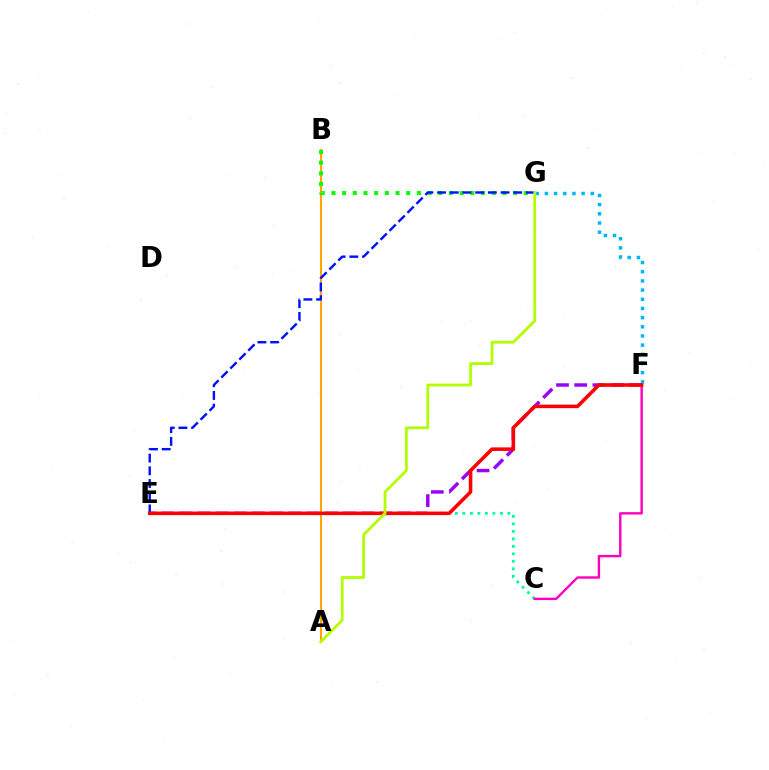{('F', 'G'): [{'color': '#00b5ff', 'line_style': 'dotted', 'thickness': 2.49}], ('A', 'B'): [{'color': '#ffa500', 'line_style': 'solid', 'thickness': 1.51}], ('E', 'F'): [{'color': '#9b00ff', 'line_style': 'dashed', 'thickness': 2.47}, {'color': '#ff0000', 'line_style': 'solid', 'thickness': 2.56}], ('B', 'G'): [{'color': '#08ff00', 'line_style': 'dotted', 'thickness': 2.9}], ('C', 'E'): [{'color': '#00ff9d', 'line_style': 'dotted', 'thickness': 2.04}], ('C', 'F'): [{'color': '#ff00bd', 'line_style': 'solid', 'thickness': 1.73}], ('E', 'G'): [{'color': '#0010ff', 'line_style': 'dashed', 'thickness': 1.73}], ('A', 'G'): [{'color': '#b3ff00', 'line_style': 'solid', 'thickness': 2.01}]}